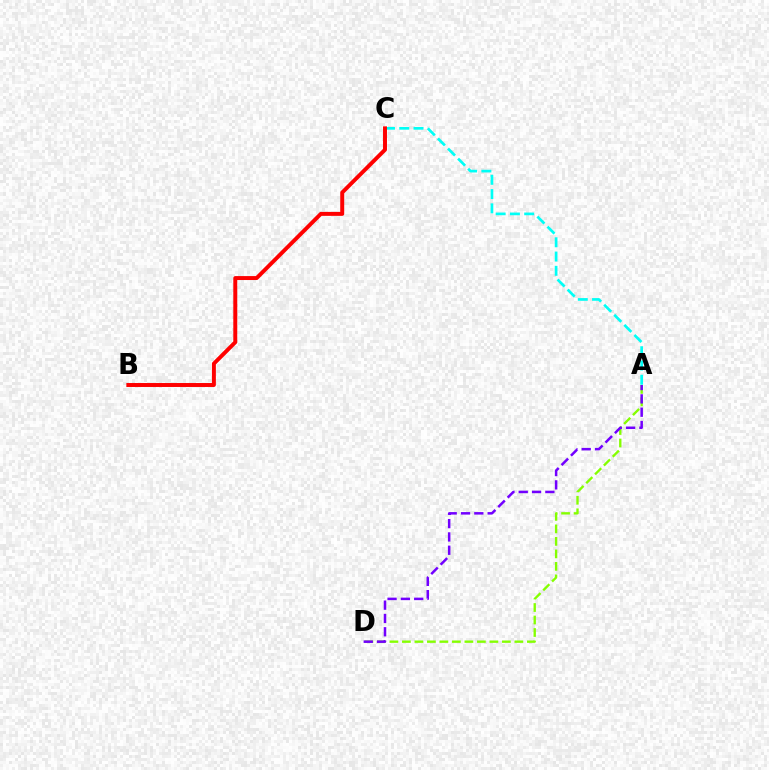{('A', 'C'): [{'color': '#00fff6', 'line_style': 'dashed', 'thickness': 1.94}], ('A', 'D'): [{'color': '#84ff00', 'line_style': 'dashed', 'thickness': 1.7}, {'color': '#7200ff', 'line_style': 'dashed', 'thickness': 1.81}], ('B', 'C'): [{'color': '#ff0000', 'line_style': 'solid', 'thickness': 2.84}]}